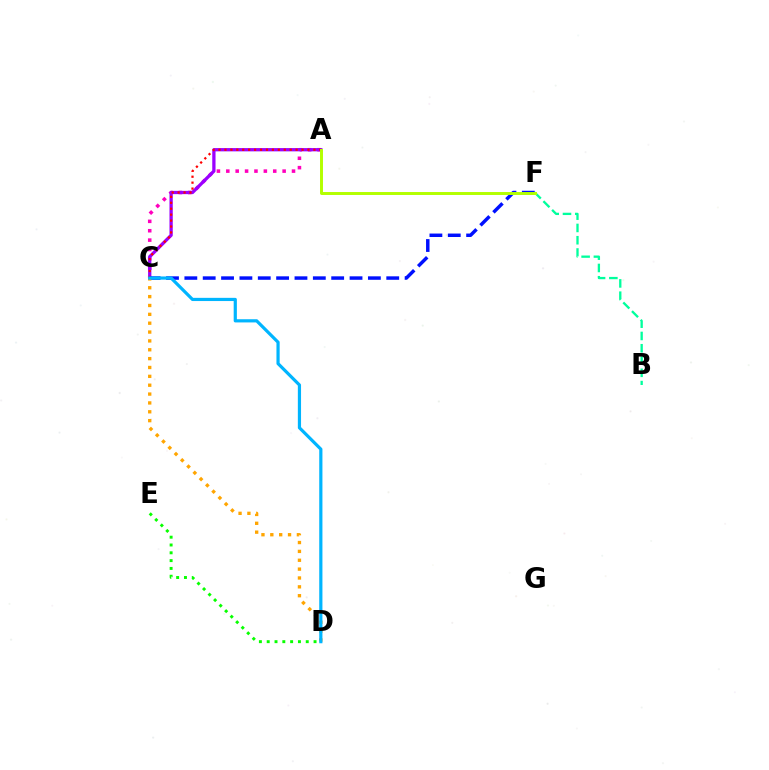{('A', 'C'): [{'color': '#ff00bd', 'line_style': 'dotted', 'thickness': 2.55}, {'color': '#9b00ff', 'line_style': 'solid', 'thickness': 2.36}, {'color': '#ff0000', 'line_style': 'dotted', 'thickness': 1.61}], ('D', 'E'): [{'color': '#08ff00', 'line_style': 'dotted', 'thickness': 2.12}], ('B', 'F'): [{'color': '#00ff9d', 'line_style': 'dashed', 'thickness': 1.67}], ('C', 'F'): [{'color': '#0010ff', 'line_style': 'dashed', 'thickness': 2.49}], ('A', 'F'): [{'color': '#b3ff00', 'line_style': 'solid', 'thickness': 2.13}], ('C', 'D'): [{'color': '#ffa500', 'line_style': 'dotted', 'thickness': 2.41}, {'color': '#00b5ff', 'line_style': 'solid', 'thickness': 2.3}]}